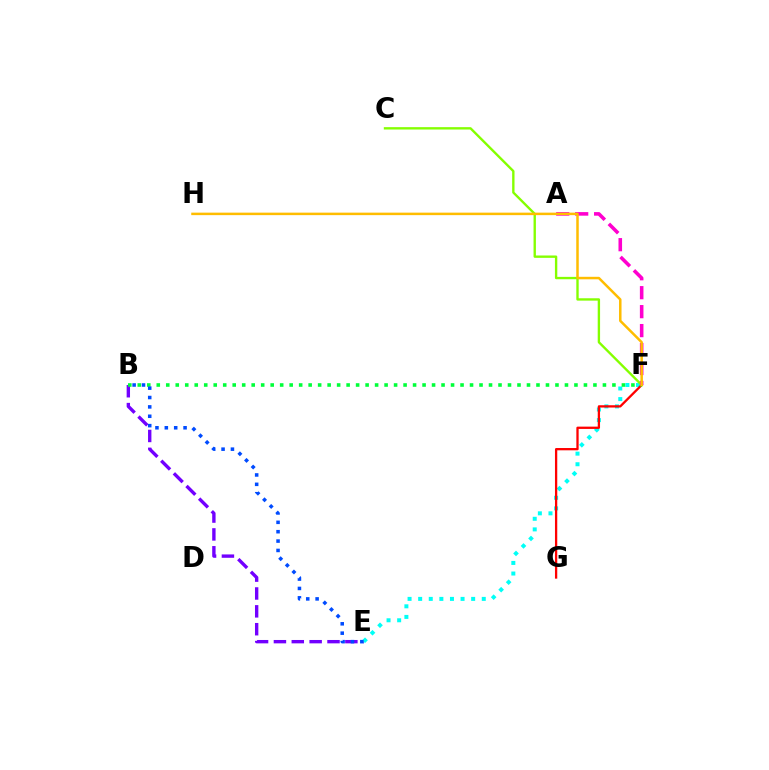{('B', 'E'): [{'color': '#7200ff', 'line_style': 'dashed', 'thickness': 2.43}, {'color': '#004bff', 'line_style': 'dotted', 'thickness': 2.55}], ('E', 'F'): [{'color': '#00fff6', 'line_style': 'dotted', 'thickness': 2.88}], ('F', 'G'): [{'color': '#ff0000', 'line_style': 'solid', 'thickness': 1.65}], ('C', 'F'): [{'color': '#84ff00', 'line_style': 'solid', 'thickness': 1.7}], ('B', 'F'): [{'color': '#00ff39', 'line_style': 'dotted', 'thickness': 2.58}], ('A', 'F'): [{'color': '#ff00cf', 'line_style': 'dashed', 'thickness': 2.57}], ('F', 'H'): [{'color': '#ffbd00', 'line_style': 'solid', 'thickness': 1.8}]}